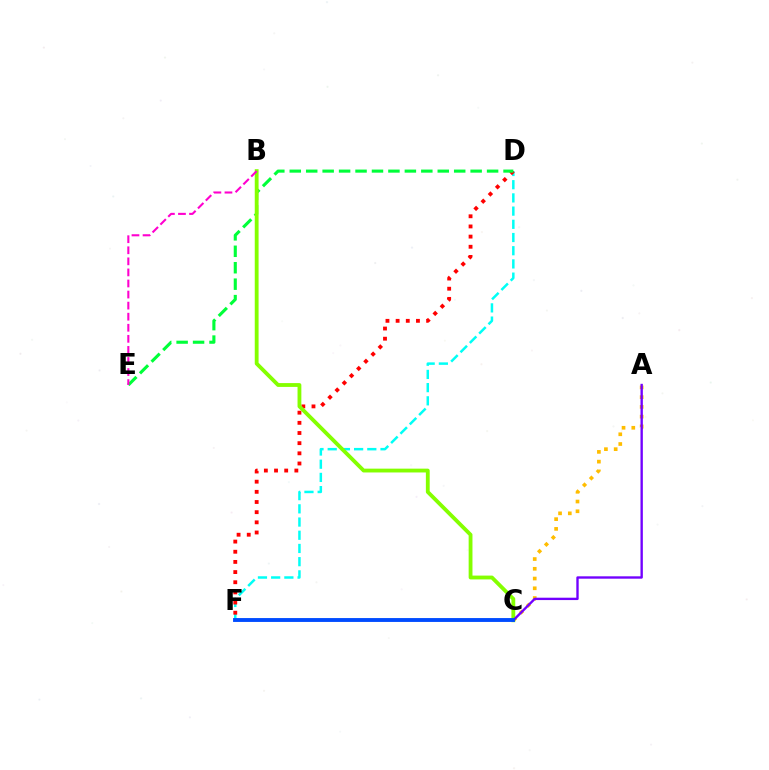{('D', 'F'): [{'color': '#00fff6', 'line_style': 'dashed', 'thickness': 1.79}, {'color': '#ff0000', 'line_style': 'dotted', 'thickness': 2.76}], ('A', 'C'): [{'color': '#ffbd00', 'line_style': 'dotted', 'thickness': 2.65}, {'color': '#7200ff', 'line_style': 'solid', 'thickness': 1.7}], ('D', 'E'): [{'color': '#00ff39', 'line_style': 'dashed', 'thickness': 2.23}], ('B', 'C'): [{'color': '#84ff00', 'line_style': 'solid', 'thickness': 2.75}], ('B', 'E'): [{'color': '#ff00cf', 'line_style': 'dashed', 'thickness': 1.5}], ('C', 'F'): [{'color': '#004bff', 'line_style': 'solid', 'thickness': 2.79}]}